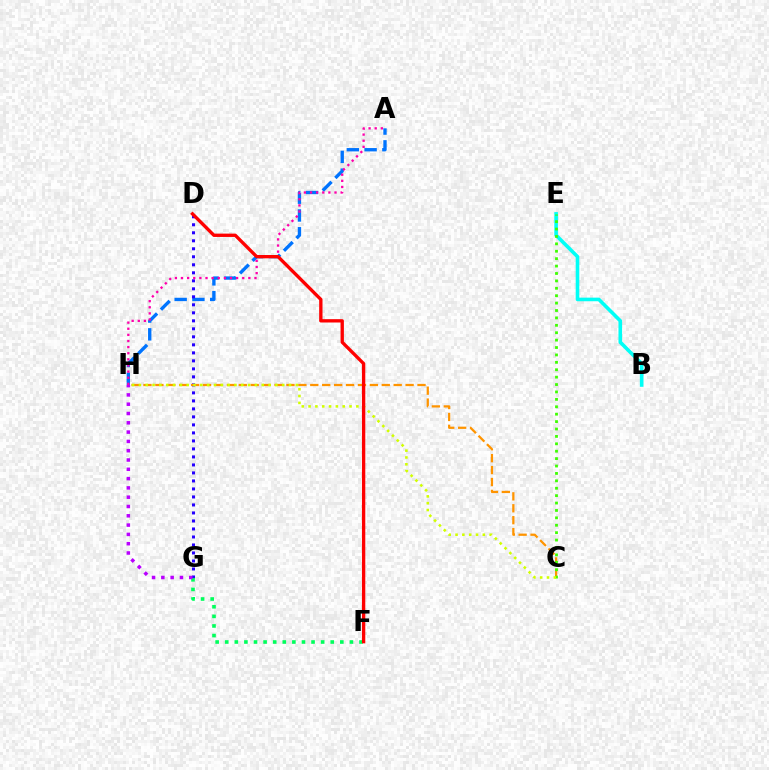{('B', 'E'): [{'color': '#00fff6', 'line_style': 'solid', 'thickness': 2.59}], ('A', 'H'): [{'color': '#0074ff', 'line_style': 'dashed', 'thickness': 2.41}, {'color': '#ff00ac', 'line_style': 'dotted', 'thickness': 1.66}], ('D', 'G'): [{'color': '#2500ff', 'line_style': 'dotted', 'thickness': 2.17}], ('F', 'G'): [{'color': '#00ff5c', 'line_style': 'dotted', 'thickness': 2.61}], ('C', 'H'): [{'color': '#ff9400', 'line_style': 'dashed', 'thickness': 1.62}, {'color': '#d1ff00', 'line_style': 'dotted', 'thickness': 1.85}], ('C', 'E'): [{'color': '#3dff00', 'line_style': 'dotted', 'thickness': 2.01}], ('G', 'H'): [{'color': '#b900ff', 'line_style': 'dotted', 'thickness': 2.53}], ('D', 'F'): [{'color': '#ff0000', 'line_style': 'solid', 'thickness': 2.4}]}